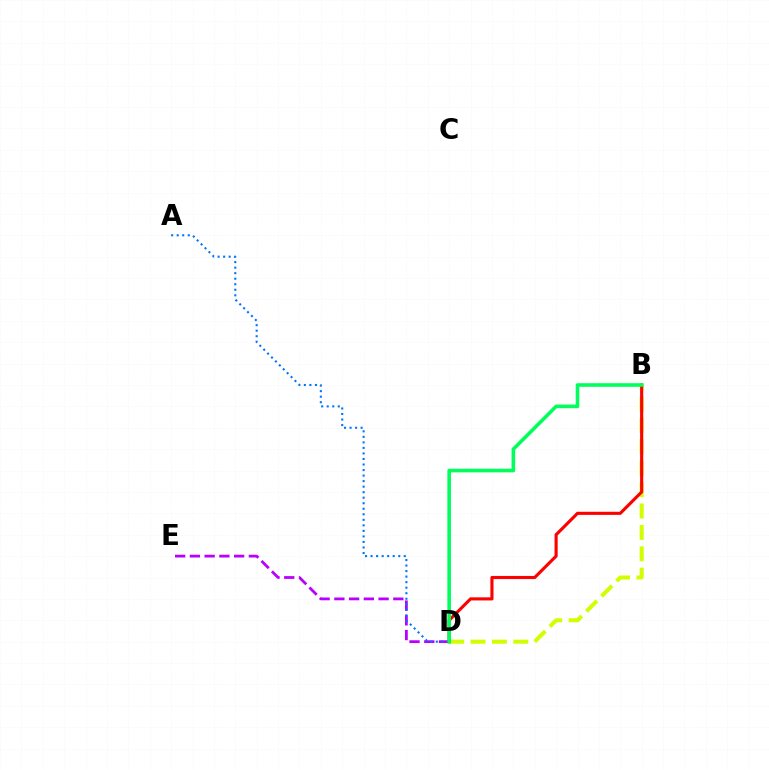{('D', 'E'): [{'color': '#b900ff', 'line_style': 'dashed', 'thickness': 2.0}], ('A', 'D'): [{'color': '#0074ff', 'line_style': 'dotted', 'thickness': 1.5}], ('B', 'D'): [{'color': '#d1ff00', 'line_style': 'dashed', 'thickness': 2.91}, {'color': '#ff0000', 'line_style': 'solid', 'thickness': 2.24}, {'color': '#00ff5c', 'line_style': 'solid', 'thickness': 2.58}]}